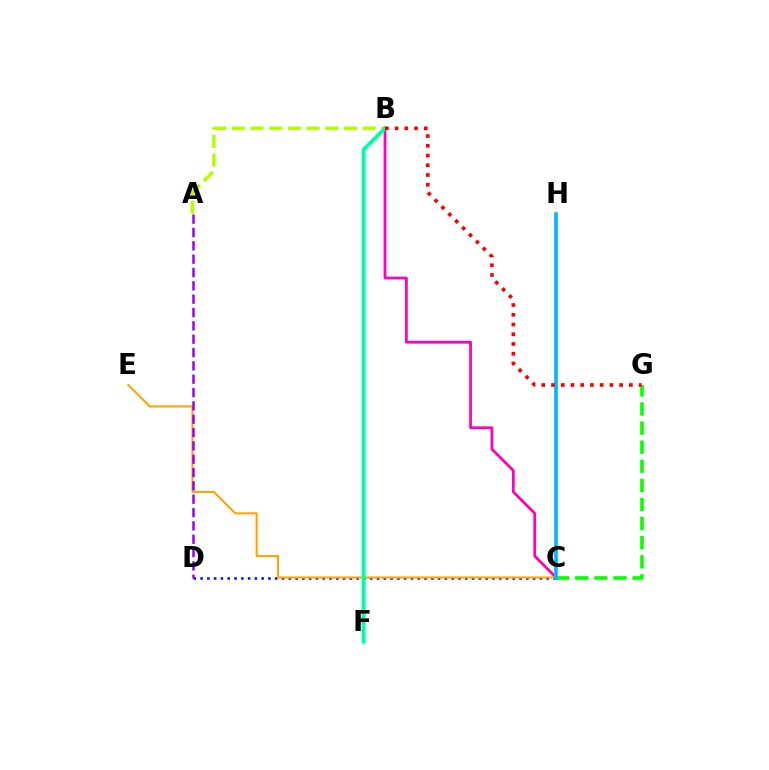{('A', 'B'): [{'color': '#b3ff00', 'line_style': 'dashed', 'thickness': 2.54}], ('B', 'C'): [{'color': '#ff00bd', 'line_style': 'solid', 'thickness': 2.0}], ('C', 'D'): [{'color': '#0010ff', 'line_style': 'dotted', 'thickness': 1.84}], ('C', 'E'): [{'color': '#ffa500', 'line_style': 'solid', 'thickness': 1.5}], ('C', 'G'): [{'color': '#08ff00', 'line_style': 'dashed', 'thickness': 2.6}], ('B', 'F'): [{'color': '#00ff9d', 'line_style': 'solid', 'thickness': 2.78}], ('A', 'D'): [{'color': '#9b00ff', 'line_style': 'dashed', 'thickness': 1.81}], ('C', 'H'): [{'color': '#00b5ff', 'line_style': 'solid', 'thickness': 2.61}], ('B', 'G'): [{'color': '#ff0000', 'line_style': 'dotted', 'thickness': 2.64}]}